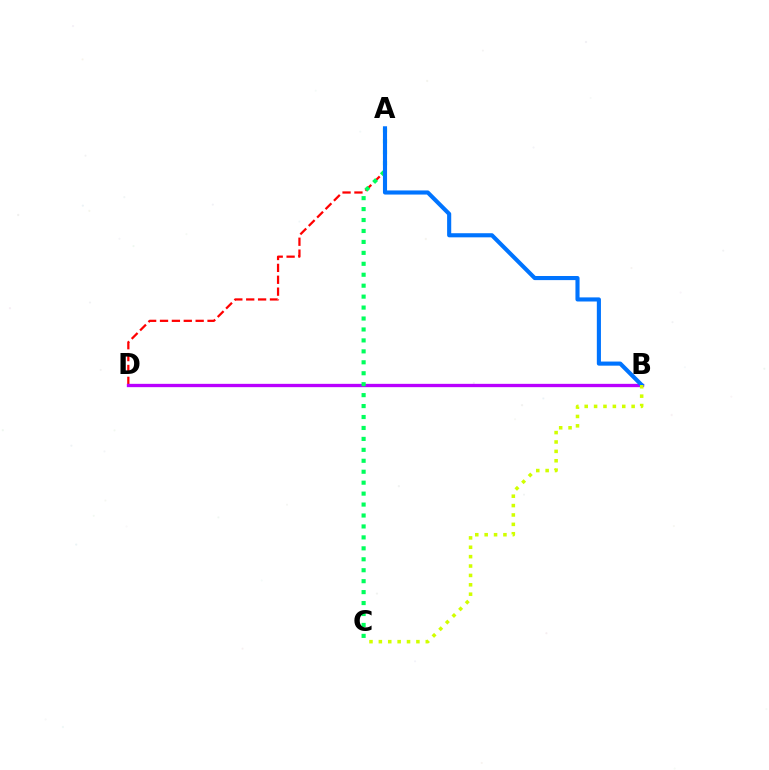{('A', 'D'): [{'color': '#ff0000', 'line_style': 'dashed', 'thickness': 1.61}], ('B', 'D'): [{'color': '#b900ff', 'line_style': 'solid', 'thickness': 2.39}], ('A', 'C'): [{'color': '#00ff5c', 'line_style': 'dotted', 'thickness': 2.97}], ('A', 'B'): [{'color': '#0074ff', 'line_style': 'solid', 'thickness': 2.96}], ('B', 'C'): [{'color': '#d1ff00', 'line_style': 'dotted', 'thickness': 2.55}]}